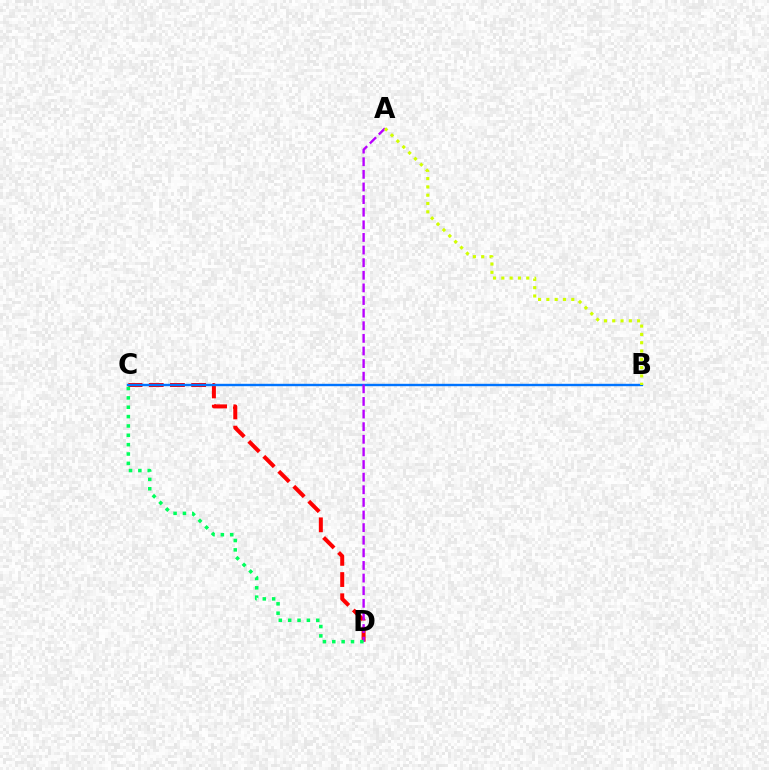{('C', 'D'): [{'color': '#ff0000', 'line_style': 'dashed', 'thickness': 2.88}, {'color': '#00ff5c', 'line_style': 'dotted', 'thickness': 2.54}], ('B', 'C'): [{'color': '#0074ff', 'line_style': 'solid', 'thickness': 1.73}], ('A', 'D'): [{'color': '#b900ff', 'line_style': 'dashed', 'thickness': 1.71}], ('A', 'B'): [{'color': '#d1ff00', 'line_style': 'dotted', 'thickness': 2.26}]}